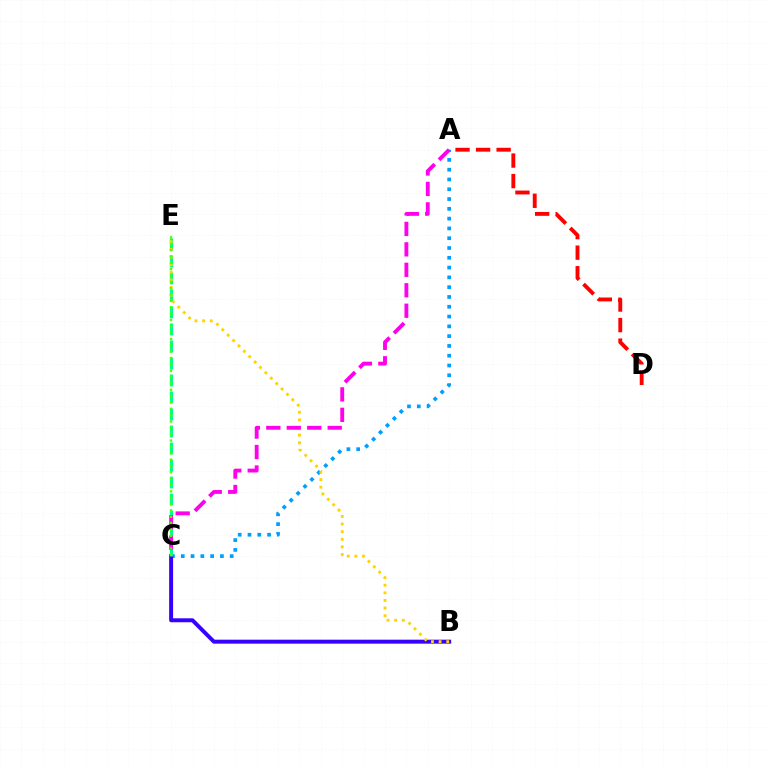{('A', 'D'): [{'color': '#ff0000', 'line_style': 'dashed', 'thickness': 2.79}], ('A', 'C'): [{'color': '#009eff', 'line_style': 'dotted', 'thickness': 2.66}, {'color': '#ff00ed', 'line_style': 'dashed', 'thickness': 2.78}], ('B', 'C'): [{'color': '#3700ff', 'line_style': 'solid', 'thickness': 2.85}], ('C', 'E'): [{'color': '#00ff86', 'line_style': 'dashed', 'thickness': 2.31}, {'color': '#4fff00', 'line_style': 'dotted', 'thickness': 1.72}], ('B', 'E'): [{'color': '#ffd500', 'line_style': 'dotted', 'thickness': 2.07}]}